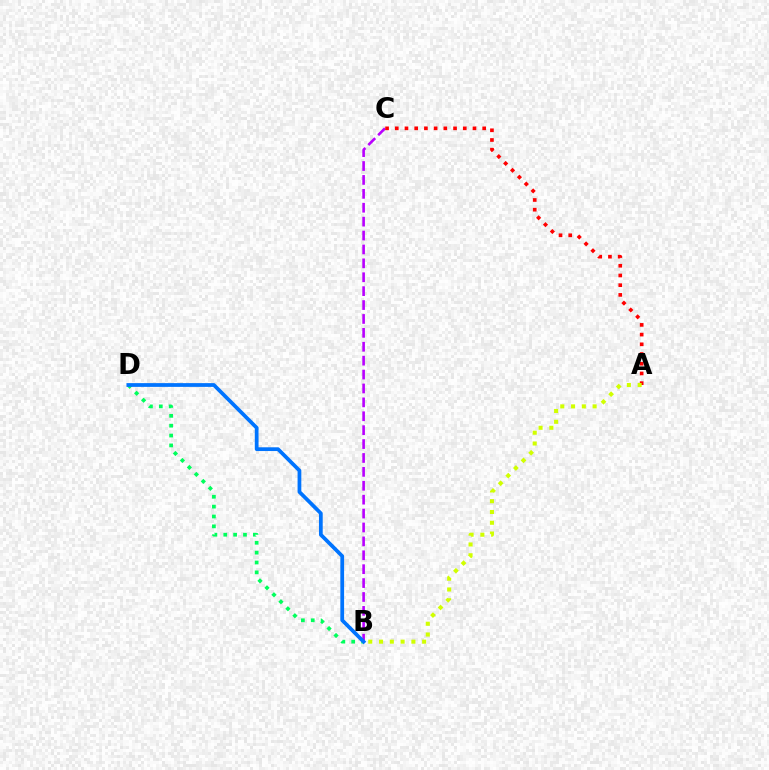{('B', 'C'): [{'color': '#b900ff', 'line_style': 'dashed', 'thickness': 1.89}], ('A', 'C'): [{'color': '#ff0000', 'line_style': 'dotted', 'thickness': 2.64}], ('A', 'B'): [{'color': '#d1ff00', 'line_style': 'dotted', 'thickness': 2.93}], ('B', 'D'): [{'color': '#00ff5c', 'line_style': 'dotted', 'thickness': 2.68}, {'color': '#0074ff', 'line_style': 'solid', 'thickness': 2.7}]}